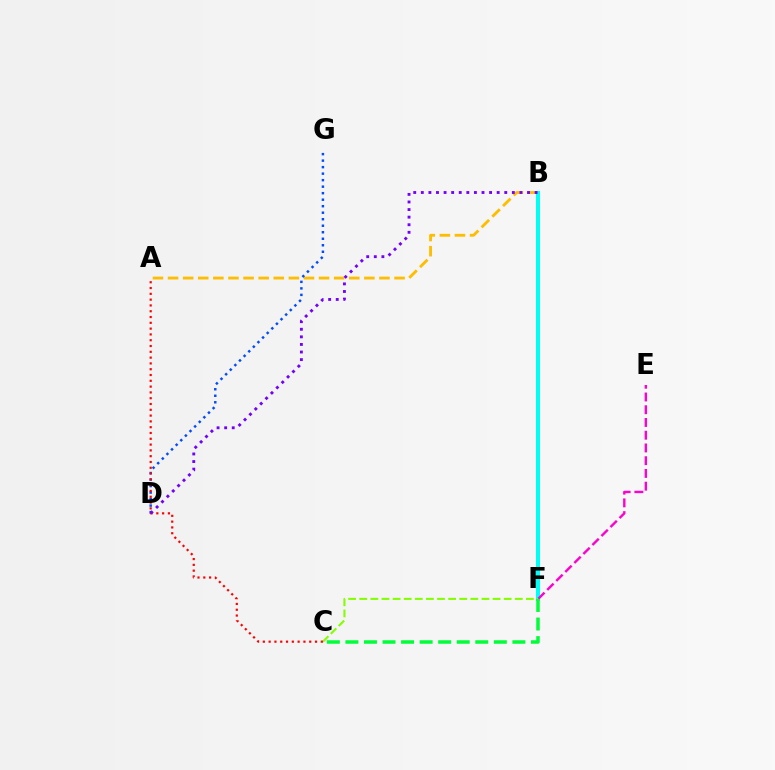{('A', 'B'): [{'color': '#ffbd00', 'line_style': 'dashed', 'thickness': 2.05}], ('D', 'G'): [{'color': '#004bff', 'line_style': 'dotted', 'thickness': 1.77}], ('B', 'F'): [{'color': '#00fff6', 'line_style': 'solid', 'thickness': 2.87}], ('E', 'F'): [{'color': '#ff00cf', 'line_style': 'dashed', 'thickness': 1.73}], ('C', 'F'): [{'color': '#84ff00', 'line_style': 'dashed', 'thickness': 1.51}, {'color': '#00ff39', 'line_style': 'dashed', 'thickness': 2.52}], ('A', 'C'): [{'color': '#ff0000', 'line_style': 'dotted', 'thickness': 1.58}], ('B', 'D'): [{'color': '#7200ff', 'line_style': 'dotted', 'thickness': 2.06}]}